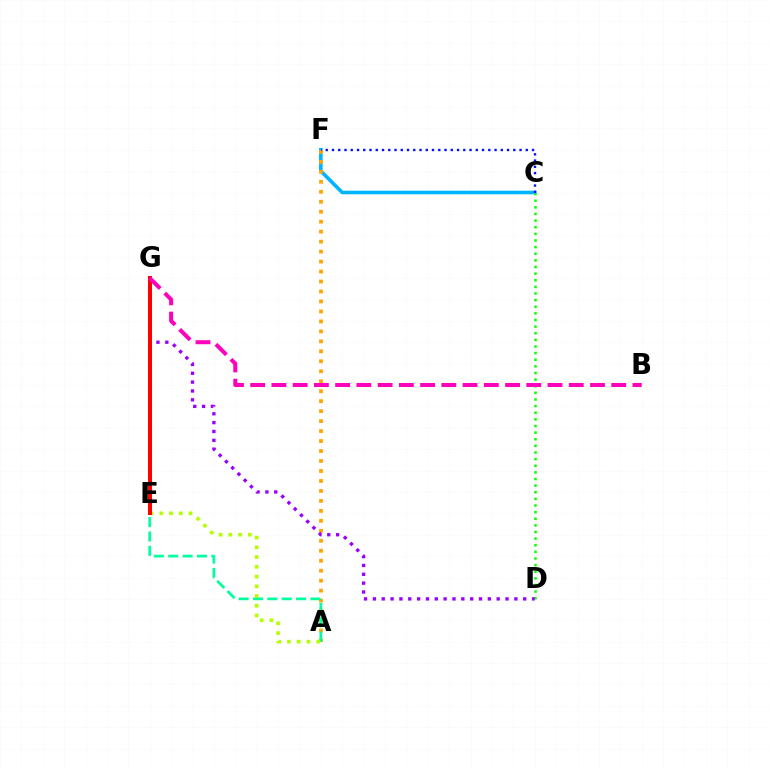{('C', 'F'): [{'color': '#00b5ff', 'line_style': 'solid', 'thickness': 2.59}, {'color': '#0010ff', 'line_style': 'dotted', 'thickness': 1.7}], ('A', 'F'): [{'color': '#ffa500', 'line_style': 'dotted', 'thickness': 2.71}], ('A', 'G'): [{'color': '#00ff9d', 'line_style': 'dashed', 'thickness': 1.95}], ('C', 'D'): [{'color': '#08ff00', 'line_style': 'dotted', 'thickness': 1.8}], ('A', 'E'): [{'color': '#b3ff00', 'line_style': 'dotted', 'thickness': 2.65}], ('D', 'G'): [{'color': '#9b00ff', 'line_style': 'dotted', 'thickness': 2.4}], ('E', 'G'): [{'color': '#ff0000', 'line_style': 'solid', 'thickness': 2.9}], ('B', 'G'): [{'color': '#ff00bd', 'line_style': 'dashed', 'thickness': 2.89}]}